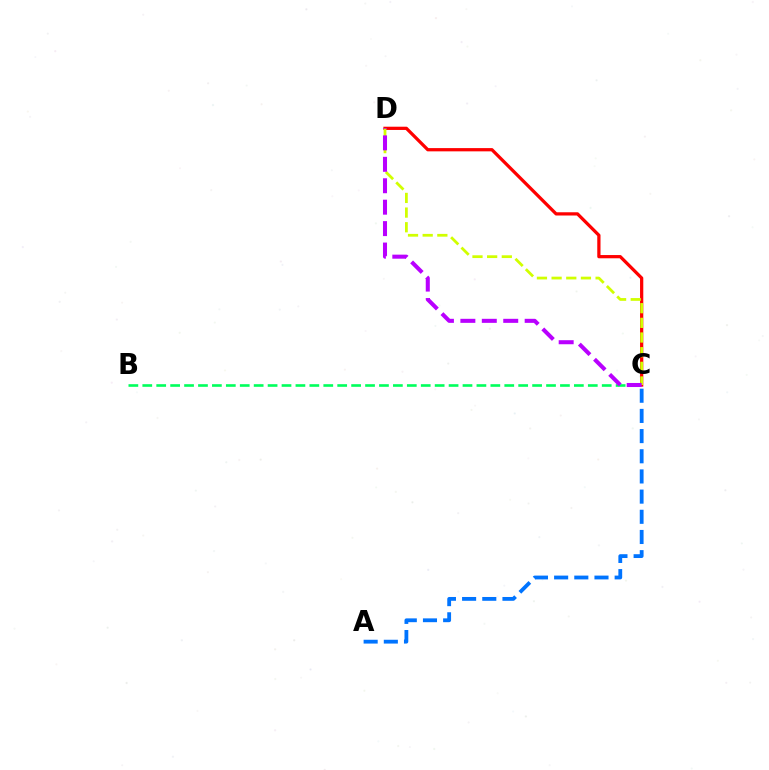{('B', 'C'): [{'color': '#00ff5c', 'line_style': 'dashed', 'thickness': 1.89}], ('C', 'D'): [{'color': '#ff0000', 'line_style': 'solid', 'thickness': 2.34}, {'color': '#d1ff00', 'line_style': 'dashed', 'thickness': 1.99}, {'color': '#b900ff', 'line_style': 'dashed', 'thickness': 2.91}], ('A', 'C'): [{'color': '#0074ff', 'line_style': 'dashed', 'thickness': 2.74}]}